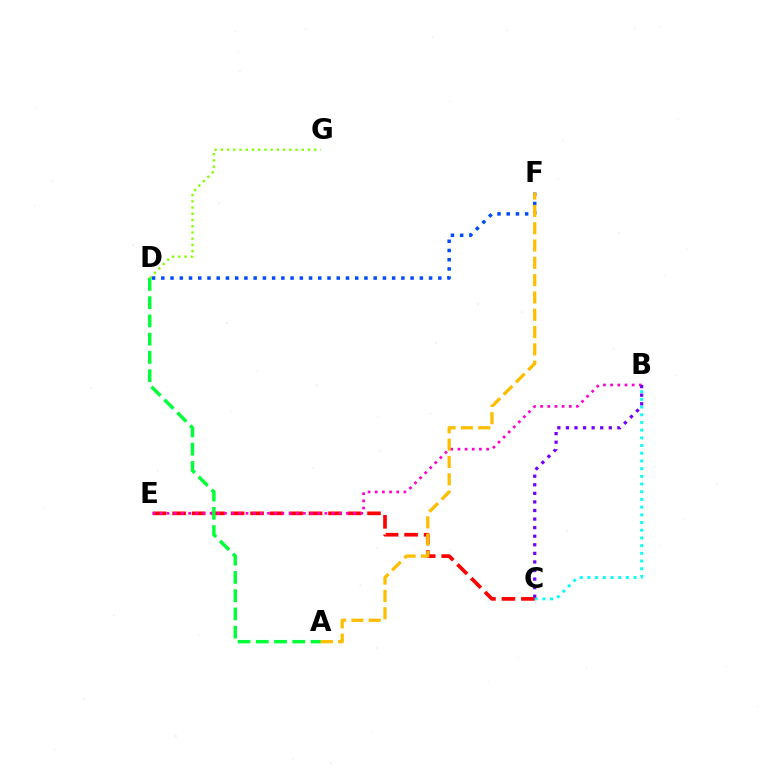{('B', 'C'): [{'color': '#00fff6', 'line_style': 'dotted', 'thickness': 2.09}, {'color': '#7200ff', 'line_style': 'dotted', 'thickness': 2.33}], ('D', 'G'): [{'color': '#84ff00', 'line_style': 'dotted', 'thickness': 1.69}], ('C', 'E'): [{'color': '#ff0000', 'line_style': 'dashed', 'thickness': 2.65}], ('D', 'F'): [{'color': '#004bff', 'line_style': 'dotted', 'thickness': 2.51}], ('B', 'E'): [{'color': '#ff00cf', 'line_style': 'dotted', 'thickness': 1.95}], ('A', 'D'): [{'color': '#00ff39', 'line_style': 'dashed', 'thickness': 2.48}], ('A', 'F'): [{'color': '#ffbd00', 'line_style': 'dashed', 'thickness': 2.35}]}